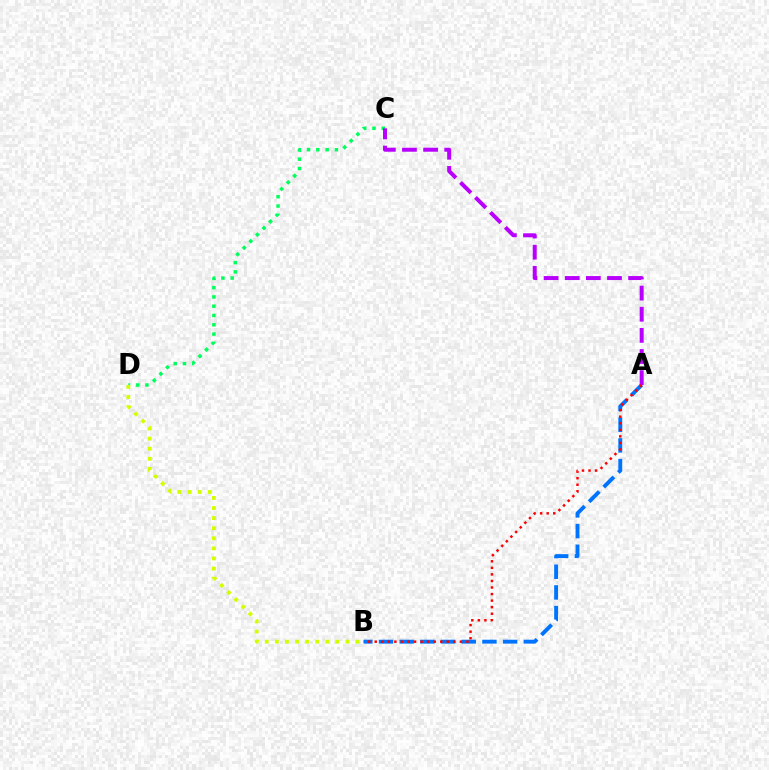{('A', 'B'): [{'color': '#0074ff', 'line_style': 'dashed', 'thickness': 2.81}, {'color': '#ff0000', 'line_style': 'dotted', 'thickness': 1.78}], ('C', 'D'): [{'color': '#00ff5c', 'line_style': 'dotted', 'thickness': 2.52}], ('A', 'C'): [{'color': '#b900ff', 'line_style': 'dashed', 'thickness': 2.87}], ('B', 'D'): [{'color': '#d1ff00', 'line_style': 'dotted', 'thickness': 2.74}]}